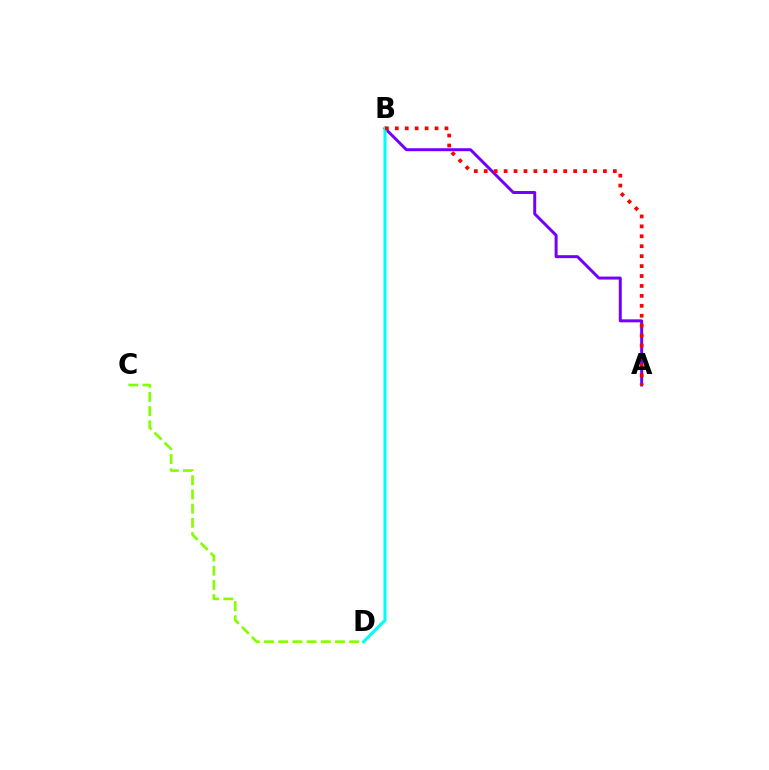{('C', 'D'): [{'color': '#84ff00', 'line_style': 'dashed', 'thickness': 1.93}], ('A', 'B'): [{'color': '#7200ff', 'line_style': 'solid', 'thickness': 2.14}, {'color': '#ff0000', 'line_style': 'dotted', 'thickness': 2.7}], ('B', 'D'): [{'color': '#00fff6', 'line_style': 'solid', 'thickness': 2.25}]}